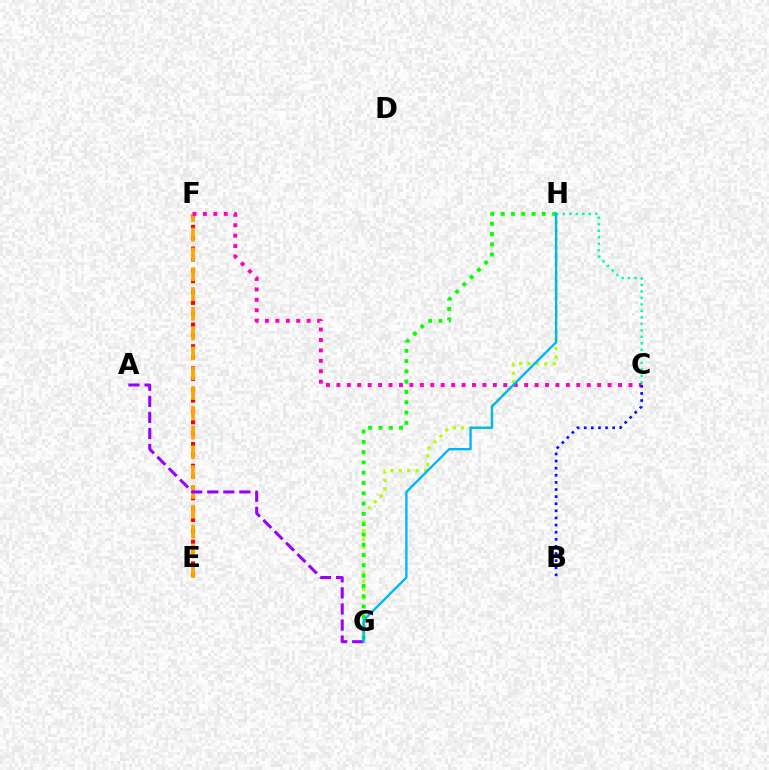{('E', 'F'): [{'color': '#ff0000', 'line_style': 'dotted', 'thickness': 2.95}, {'color': '#ffa500', 'line_style': 'dashed', 'thickness': 2.69}], ('G', 'H'): [{'color': '#b3ff00', 'line_style': 'dotted', 'thickness': 2.29}, {'color': '#08ff00', 'line_style': 'dotted', 'thickness': 2.8}, {'color': '#00b5ff', 'line_style': 'solid', 'thickness': 1.69}], ('C', 'H'): [{'color': '#00ff9d', 'line_style': 'dotted', 'thickness': 1.76}], ('C', 'F'): [{'color': '#ff00bd', 'line_style': 'dotted', 'thickness': 2.83}], ('A', 'G'): [{'color': '#9b00ff', 'line_style': 'dashed', 'thickness': 2.18}], ('B', 'C'): [{'color': '#0010ff', 'line_style': 'dotted', 'thickness': 1.93}]}